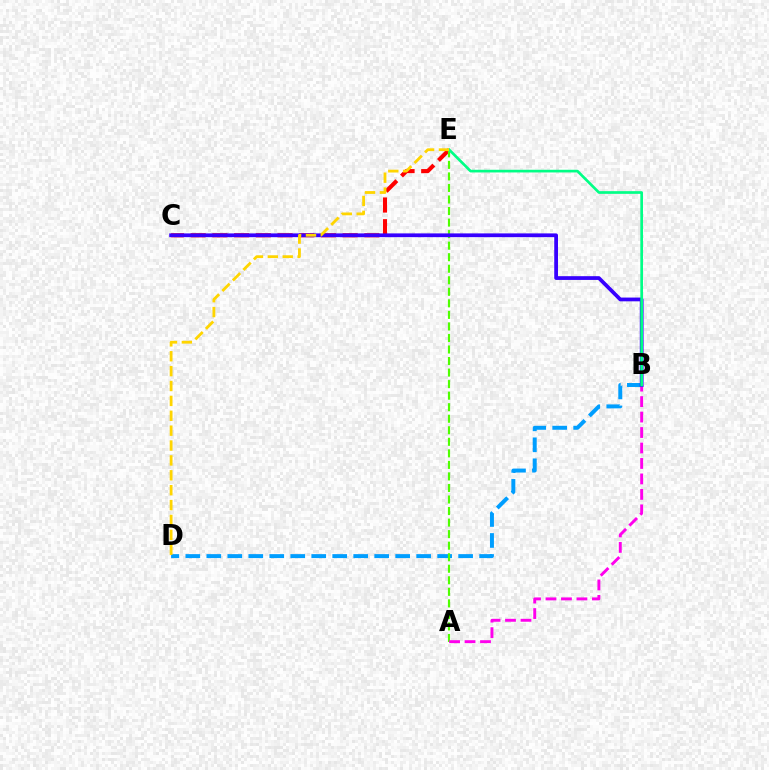{('C', 'E'): [{'color': '#ff0000', 'line_style': 'dashed', 'thickness': 2.95}], ('B', 'D'): [{'color': '#009eff', 'line_style': 'dashed', 'thickness': 2.85}], ('A', 'E'): [{'color': '#4fff00', 'line_style': 'dashed', 'thickness': 1.57}], ('A', 'B'): [{'color': '#ff00ed', 'line_style': 'dashed', 'thickness': 2.1}], ('B', 'C'): [{'color': '#3700ff', 'line_style': 'solid', 'thickness': 2.71}], ('B', 'E'): [{'color': '#00ff86', 'line_style': 'solid', 'thickness': 1.93}], ('D', 'E'): [{'color': '#ffd500', 'line_style': 'dashed', 'thickness': 2.02}]}